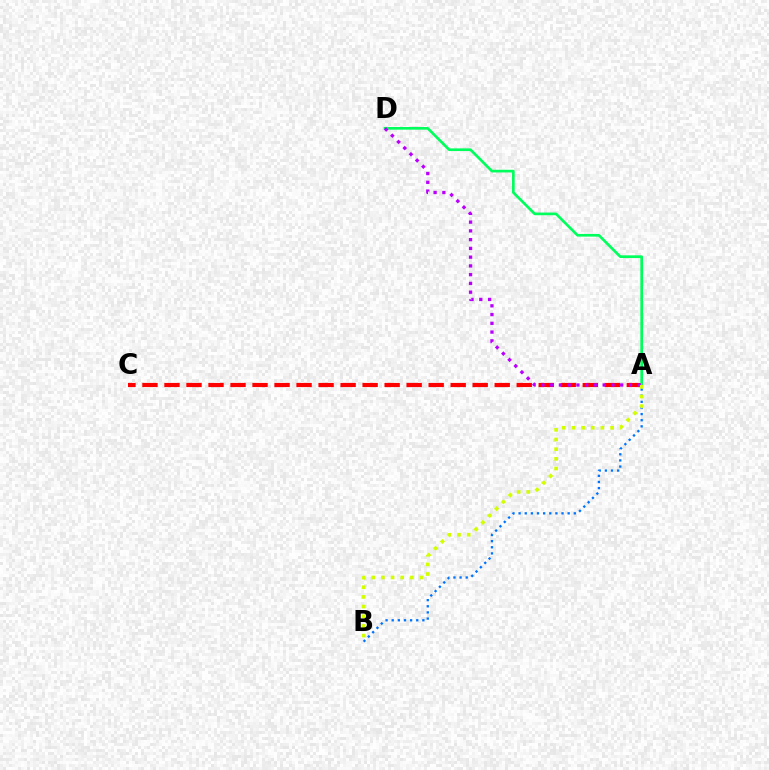{('A', 'C'): [{'color': '#ff0000', 'line_style': 'dashed', 'thickness': 2.99}], ('A', 'D'): [{'color': '#00ff5c', 'line_style': 'solid', 'thickness': 1.93}, {'color': '#b900ff', 'line_style': 'dotted', 'thickness': 2.38}], ('A', 'B'): [{'color': '#0074ff', 'line_style': 'dotted', 'thickness': 1.67}, {'color': '#d1ff00', 'line_style': 'dotted', 'thickness': 2.63}]}